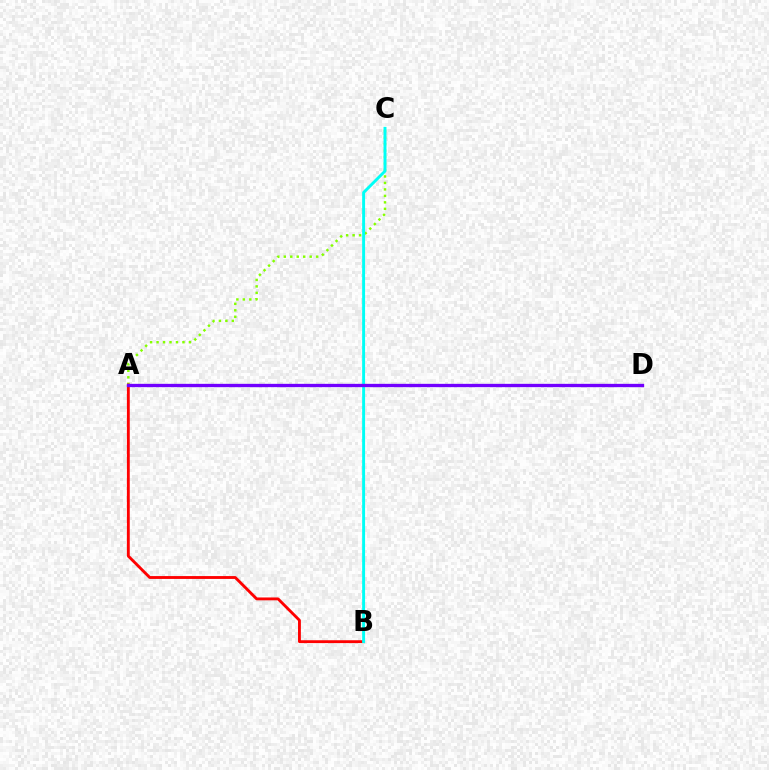{('A', 'C'): [{'color': '#84ff00', 'line_style': 'dotted', 'thickness': 1.76}], ('A', 'B'): [{'color': '#ff0000', 'line_style': 'solid', 'thickness': 2.05}], ('B', 'C'): [{'color': '#00fff6', 'line_style': 'solid', 'thickness': 2.1}], ('A', 'D'): [{'color': '#7200ff', 'line_style': 'solid', 'thickness': 2.39}]}